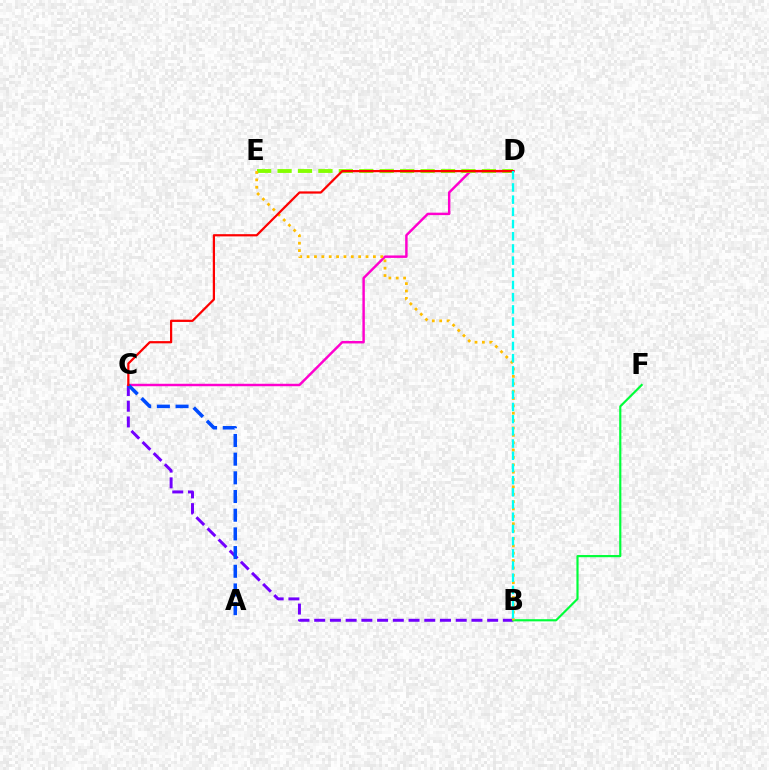{('B', 'C'): [{'color': '#7200ff', 'line_style': 'dashed', 'thickness': 2.14}], ('C', 'D'): [{'color': '#ff00cf', 'line_style': 'solid', 'thickness': 1.77}, {'color': '#ff0000', 'line_style': 'solid', 'thickness': 1.6}], ('A', 'C'): [{'color': '#004bff', 'line_style': 'dashed', 'thickness': 2.54}], ('B', 'F'): [{'color': '#00ff39', 'line_style': 'solid', 'thickness': 1.56}], ('D', 'E'): [{'color': '#84ff00', 'line_style': 'dashed', 'thickness': 2.78}], ('B', 'E'): [{'color': '#ffbd00', 'line_style': 'dotted', 'thickness': 2.0}], ('B', 'D'): [{'color': '#00fff6', 'line_style': 'dashed', 'thickness': 1.66}]}